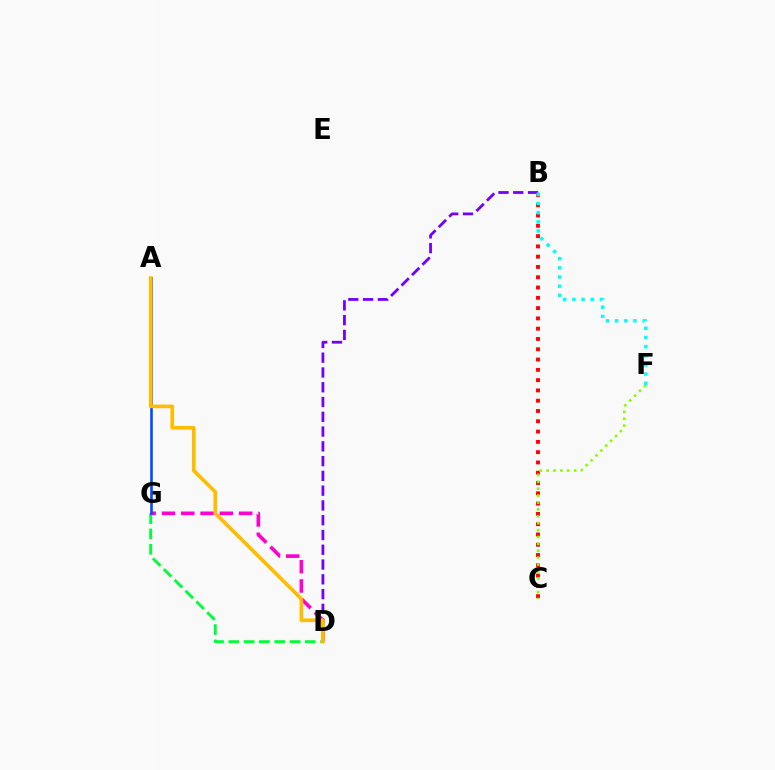{('B', 'D'): [{'color': '#7200ff', 'line_style': 'dashed', 'thickness': 2.01}], ('B', 'C'): [{'color': '#ff0000', 'line_style': 'dotted', 'thickness': 2.8}], ('D', 'G'): [{'color': '#00ff39', 'line_style': 'dashed', 'thickness': 2.08}, {'color': '#ff00cf', 'line_style': 'dashed', 'thickness': 2.62}], ('C', 'F'): [{'color': '#84ff00', 'line_style': 'dotted', 'thickness': 1.87}], ('A', 'G'): [{'color': '#004bff', 'line_style': 'solid', 'thickness': 1.88}], ('B', 'F'): [{'color': '#00fff6', 'line_style': 'dotted', 'thickness': 2.49}], ('A', 'D'): [{'color': '#ffbd00', 'line_style': 'solid', 'thickness': 2.64}]}